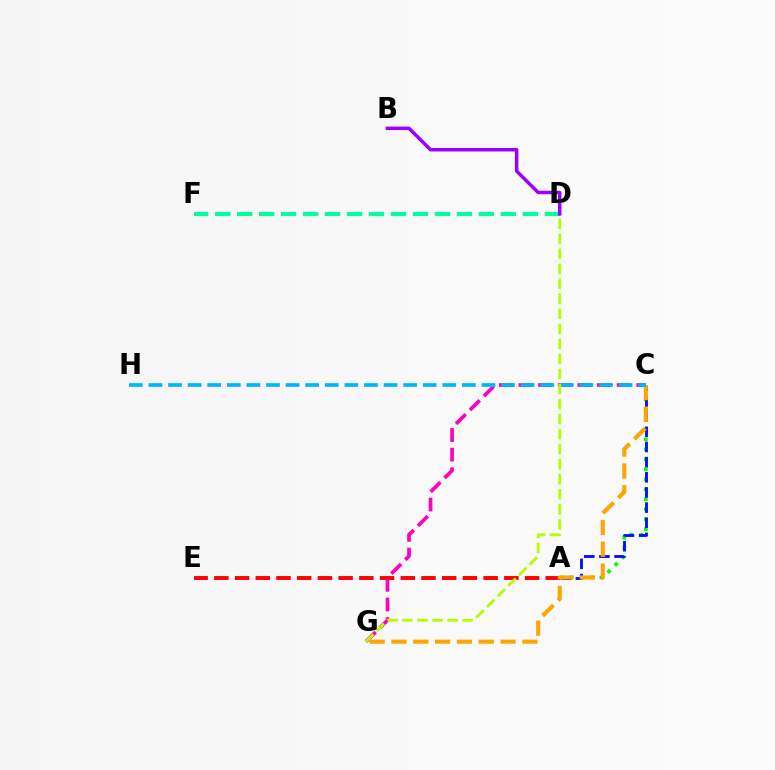{('D', 'F'): [{'color': '#00ff9d', 'line_style': 'dashed', 'thickness': 2.99}], ('A', 'C'): [{'color': '#08ff00', 'line_style': 'dotted', 'thickness': 2.71}, {'color': '#0010ff', 'line_style': 'dashed', 'thickness': 2.06}], ('B', 'D'): [{'color': '#9b00ff', 'line_style': 'solid', 'thickness': 2.49}], ('C', 'G'): [{'color': '#ff00bd', 'line_style': 'dashed', 'thickness': 2.67}, {'color': '#ffa500', 'line_style': 'dashed', 'thickness': 2.96}], ('A', 'E'): [{'color': '#ff0000', 'line_style': 'dashed', 'thickness': 2.81}], ('C', 'H'): [{'color': '#00b5ff', 'line_style': 'dashed', 'thickness': 2.66}], ('D', 'G'): [{'color': '#b3ff00', 'line_style': 'dashed', 'thickness': 2.04}]}